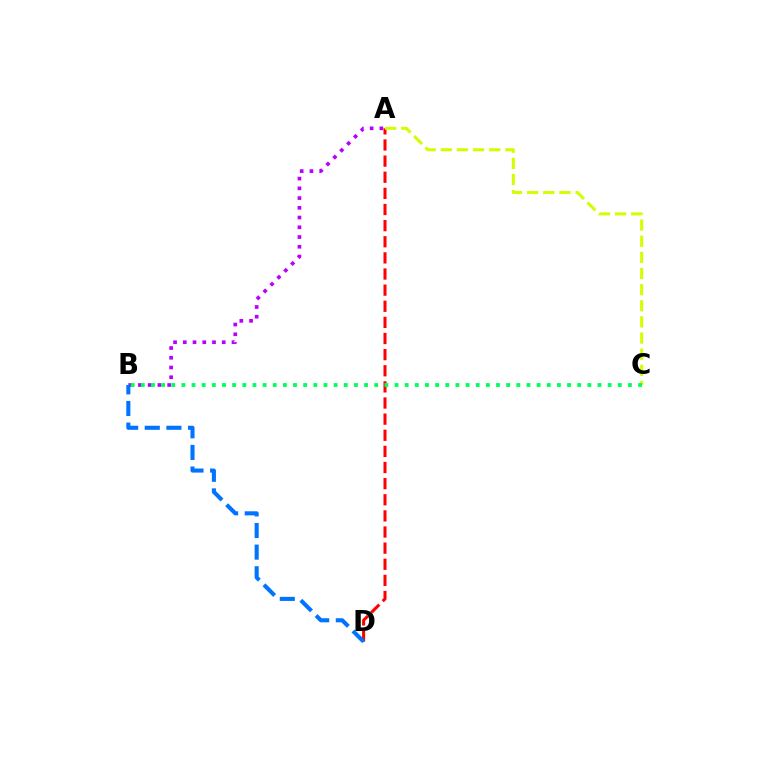{('A', 'D'): [{'color': '#ff0000', 'line_style': 'dashed', 'thickness': 2.19}], ('A', 'B'): [{'color': '#b900ff', 'line_style': 'dotted', 'thickness': 2.65}], ('A', 'C'): [{'color': '#d1ff00', 'line_style': 'dashed', 'thickness': 2.19}], ('B', 'C'): [{'color': '#00ff5c', 'line_style': 'dotted', 'thickness': 2.76}], ('B', 'D'): [{'color': '#0074ff', 'line_style': 'dashed', 'thickness': 2.94}]}